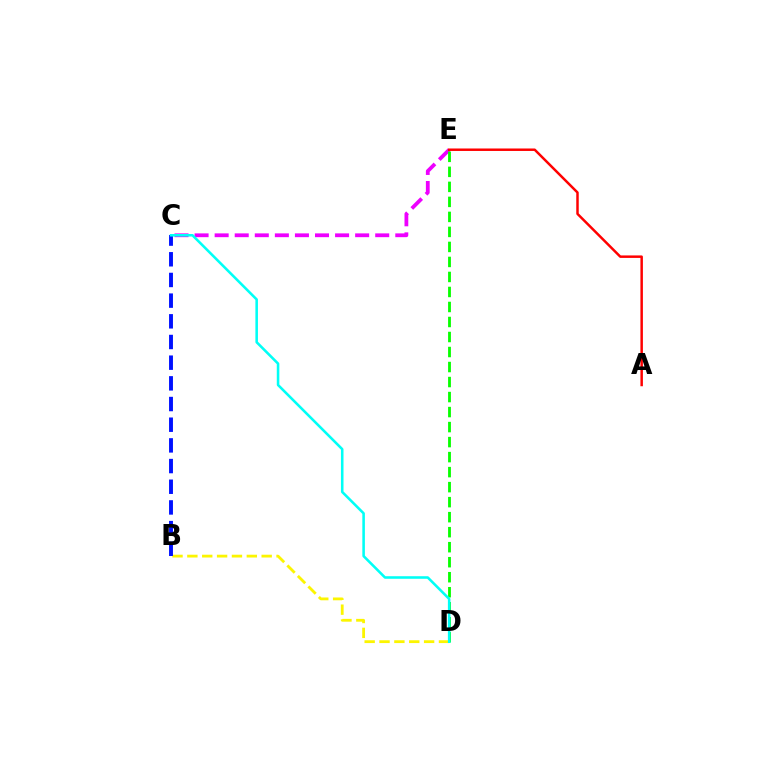{('C', 'E'): [{'color': '#ee00ff', 'line_style': 'dashed', 'thickness': 2.73}], ('B', 'D'): [{'color': '#fcf500', 'line_style': 'dashed', 'thickness': 2.02}], ('D', 'E'): [{'color': '#08ff00', 'line_style': 'dashed', 'thickness': 2.04}], ('B', 'C'): [{'color': '#0010ff', 'line_style': 'dashed', 'thickness': 2.81}], ('C', 'D'): [{'color': '#00fff6', 'line_style': 'solid', 'thickness': 1.84}], ('A', 'E'): [{'color': '#ff0000', 'line_style': 'solid', 'thickness': 1.78}]}